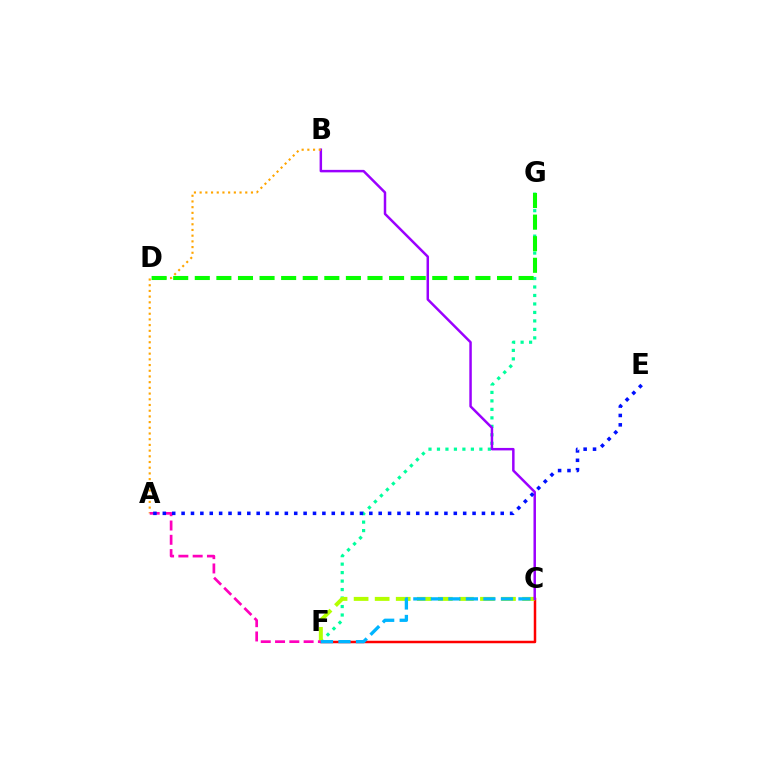{('C', 'F'): [{'color': '#ff0000', 'line_style': 'solid', 'thickness': 1.8}, {'color': '#b3ff00', 'line_style': 'dashed', 'thickness': 2.86}, {'color': '#00b5ff', 'line_style': 'dashed', 'thickness': 2.38}], ('F', 'G'): [{'color': '#00ff9d', 'line_style': 'dotted', 'thickness': 2.3}], ('B', 'C'): [{'color': '#9b00ff', 'line_style': 'solid', 'thickness': 1.79}], ('A', 'B'): [{'color': '#ffa500', 'line_style': 'dotted', 'thickness': 1.55}], ('A', 'F'): [{'color': '#ff00bd', 'line_style': 'dashed', 'thickness': 1.94}], ('A', 'E'): [{'color': '#0010ff', 'line_style': 'dotted', 'thickness': 2.55}], ('D', 'G'): [{'color': '#08ff00', 'line_style': 'dashed', 'thickness': 2.93}]}